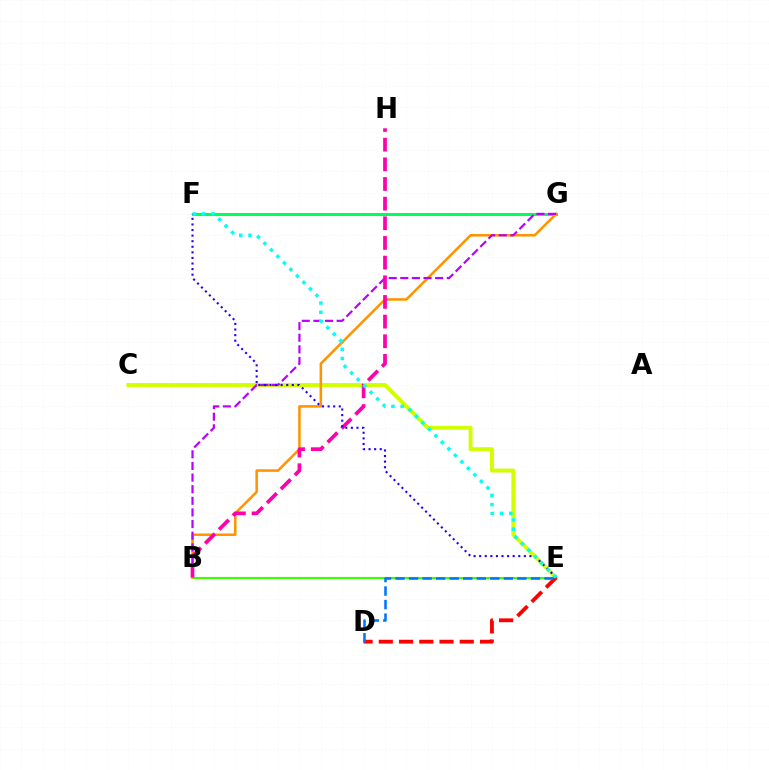{('F', 'G'): [{'color': '#00ff5c', 'line_style': 'solid', 'thickness': 2.18}], ('C', 'E'): [{'color': '#d1ff00', 'line_style': 'solid', 'thickness': 2.81}], ('B', 'E'): [{'color': '#3dff00', 'line_style': 'solid', 'thickness': 1.54}], ('B', 'G'): [{'color': '#ff9400', 'line_style': 'solid', 'thickness': 1.82}, {'color': '#b900ff', 'line_style': 'dashed', 'thickness': 1.58}], ('D', 'E'): [{'color': '#ff0000', 'line_style': 'dashed', 'thickness': 2.75}, {'color': '#0074ff', 'line_style': 'dashed', 'thickness': 1.84}], ('B', 'H'): [{'color': '#ff00ac', 'line_style': 'dashed', 'thickness': 2.67}], ('E', 'F'): [{'color': '#2500ff', 'line_style': 'dotted', 'thickness': 1.52}, {'color': '#00fff6', 'line_style': 'dotted', 'thickness': 2.5}]}